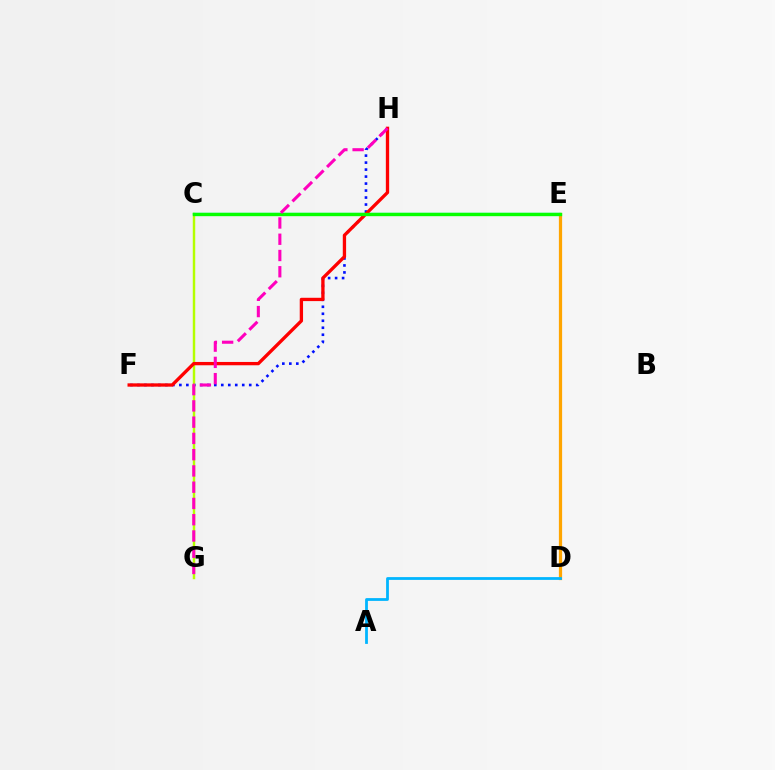{('F', 'H'): [{'color': '#0010ff', 'line_style': 'dotted', 'thickness': 1.9}, {'color': '#ff0000', 'line_style': 'solid', 'thickness': 2.39}], ('C', 'E'): [{'color': '#9b00ff', 'line_style': 'dotted', 'thickness': 2.04}, {'color': '#00ff9d', 'line_style': 'solid', 'thickness': 1.72}, {'color': '#08ff00', 'line_style': 'solid', 'thickness': 2.41}], ('C', 'G'): [{'color': '#b3ff00', 'line_style': 'solid', 'thickness': 1.76}], ('D', 'E'): [{'color': '#ffa500', 'line_style': 'solid', 'thickness': 2.34}], ('G', 'H'): [{'color': '#ff00bd', 'line_style': 'dashed', 'thickness': 2.21}], ('A', 'D'): [{'color': '#00b5ff', 'line_style': 'solid', 'thickness': 2.0}]}